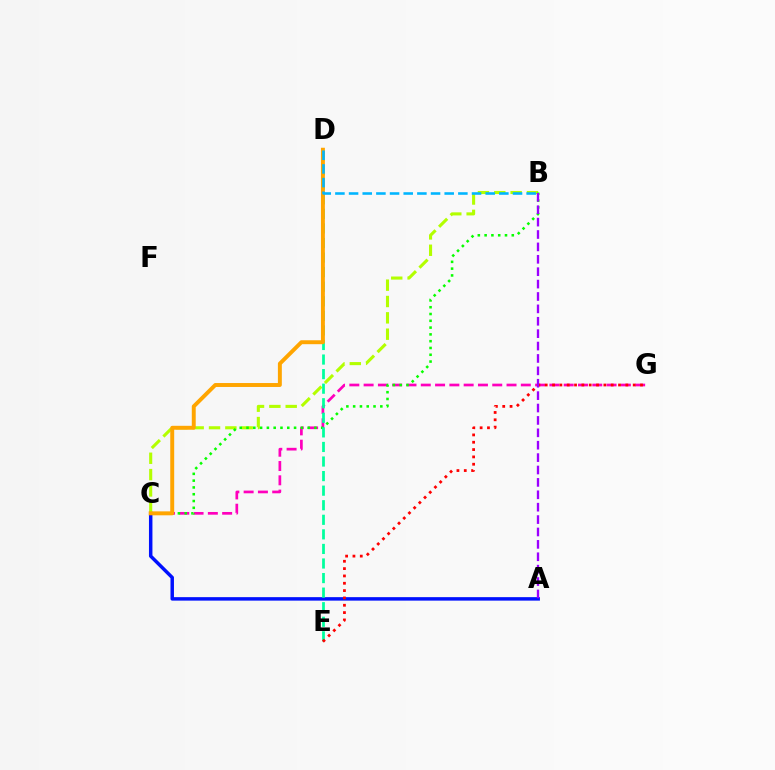{('A', 'C'): [{'color': '#0010ff', 'line_style': 'solid', 'thickness': 2.5}], ('B', 'C'): [{'color': '#b3ff00', 'line_style': 'dashed', 'thickness': 2.22}, {'color': '#08ff00', 'line_style': 'dotted', 'thickness': 1.85}], ('C', 'G'): [{'color': '#ff00bd', 'line_style': 'dashed', 'thickness': 1.94}], ('D', 'E'): [{'color': '#00ff9d', 'line_style': 'dashed', 'thickness': 1.98}], ('C', 'D'): [{'color': '#ffa500', 'line_style': 'solid', 'thickness': 2.83}], ('B', 'D'): [{'color': '#00b5ff', 'line_style': 'dashed', 'thickness': 1.86}], ('E', 'G'): [{'color': '#ff0000', 'line_style': 'dotted', 'thickness': 1.99}], ('A', 'B'): [{'color': '#9b00ff', 'line_style': 'dashed', 'thickness': 1.68}]}